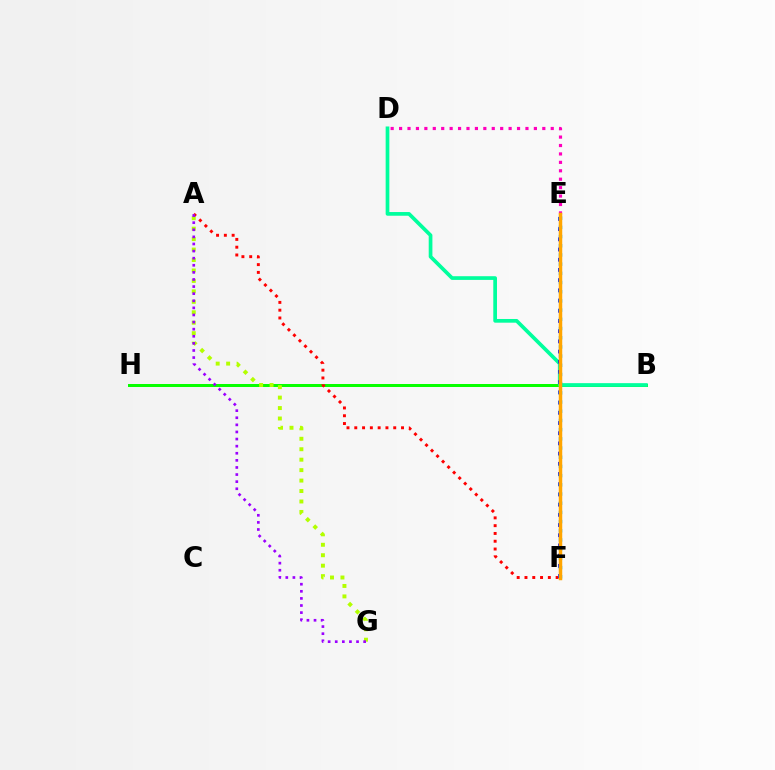{('B', 'H'): [{'color': '#08ff00', 'line_style': 'solid', 'thickness': 2.16}], ('D', 'E'): [{'color': '#ff00bd', 'line_style': 'dotted', 'thickness': 2.29}], ('A', 'G'): [{'color': '#b3ff00', 'line_style': 'dotted', 'thickness': 2.84}, {'color': '#9b00ff', 'line_style': 'dotted', 'thickness': 1.93}], ('B', 'D'): [{'color': '#00ff9d', 'line_style': 'solid', 'thickness': 2.66}], ('A', 'F'): [{'color': '#ff0000', 'line_style': 'dotted', 'thickness': 2.12}], ('E', 'F'): [{'color': '#0010ff', 'line_style': 'dotted', 'thickness': 2.77}, {'color': '#00b5ff', 'line_style': 'dotted', 'thickness': 2.5}, {'color': '#ffa500', 'line_style': 'solid', 'thickness': 2.51}]}